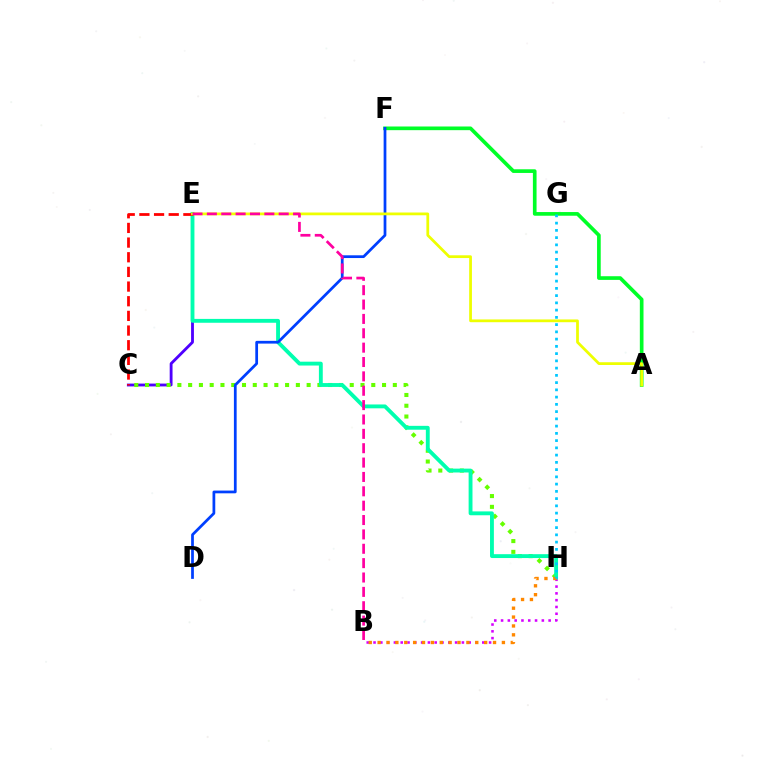{('C', 'E'): [{'color': '#4f00ff', 'line_style': 'solid', 'thickness': 2.04}, {'color': '#ff0000', 'line_style': 'dashed', 'thickness': 1.99}], ('C', 'H'): [{'color': '#66ff00', 'line_style': 'dotted', 'thickness': 2.93}], ('B', 'H'): [{'color': '#d600ff', 'line_style': 'dotted', 'thickness': 1.85}, {'color': '#ff8800', 'line_style': 'dotted', 'thickness': 2.41}], ('E', 'H'): [{'color': '#00ffaf', 'line_style': 'solid', 'thickness': 2.78}], ('A', 'F'): [{'color': '#00ff27', 'line_style': 'solid', 'thickness': 2.64}], ('G', 'H'): [{'color': '#00c7ff', 'line_style': 'dotted', 'thickness': 1.97}], ('D', 'F'): [{'color': '#003fff', 'line_style': 'solid', 'thickness': 1.97}], ('A', 'E'): [{'color': '#eeff00', 'line_style': 'solid', 'thickness': 1.99}], ('B', 'E'): [{'color': '#ff00a0', 'line_style': 'dashed', 'thickness': 1.95}]}